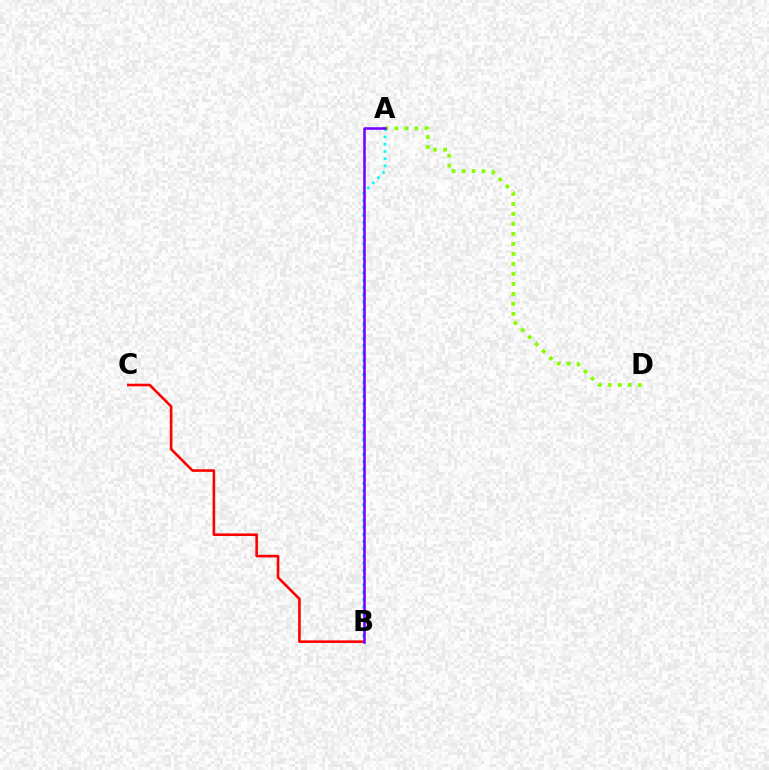{('B', 'C'): [{'color': '#ff0000', 'line_style': 'solid', 'thickness': 1.87}], ('A', 'D'): [{'color': '#84ff00', 'line_style': 'dotted', 'thickness': 2.72}], ('A', 'B'): [{'color': '#00fff6', 'line_style': 'dotted', 'thickness': 1.97}, {'color': '#7200ff', 'line_style': 'solid', 'thickness': 1.83}]}